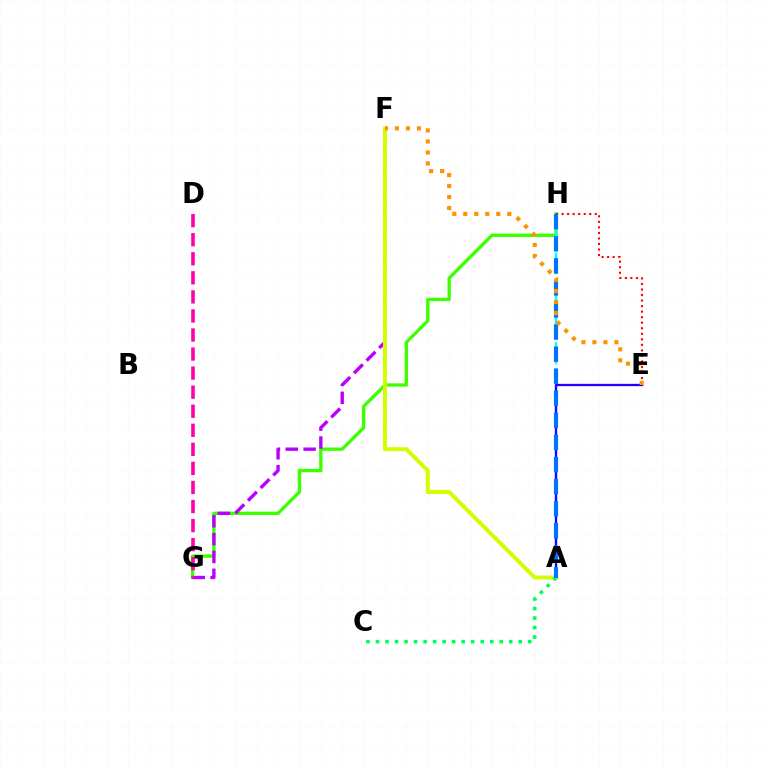{('G', 'H'): [{'color': '#3dff00', 'line_style': 'solid', 'thickness': 2.39}], ('E', 'H'): [{'color': '#ff0000', 'line_style': 'dotted', 'thickness': 1.5}], ('F', 'G'): [{'color': '#b900ff', 'line_style': 'dashed', 'thickness': 2.42}], ('A', 'H'): [{'color': '#00fff6', 'line_style': 'dashed', 'thickness': 1.74}, {'color': '#0074ff', 'line_style': 'dashed', 'thickness': 3.0}], ('A', 'E'): [{'color': '#2500ff', 'line_style': 'solid', 'thickness': 1.66}], ('D', 'G'): [{'color': '#ff00ac', 'line_style': 'dashed', 'thickness': 2.59}], ('A', 'F'): [{'color': '#d1ff00', 'line_style': 'solid', 'thickness': 2.87}], ('A', 'C'): [{'color': '#00ff5c', 'line_style': 'dotted', 'thickness': 2.59}], ('E', 'F'): [{'color': '#ff9400', 'line_style': 'dotted', 'thickness': 2.99}]}